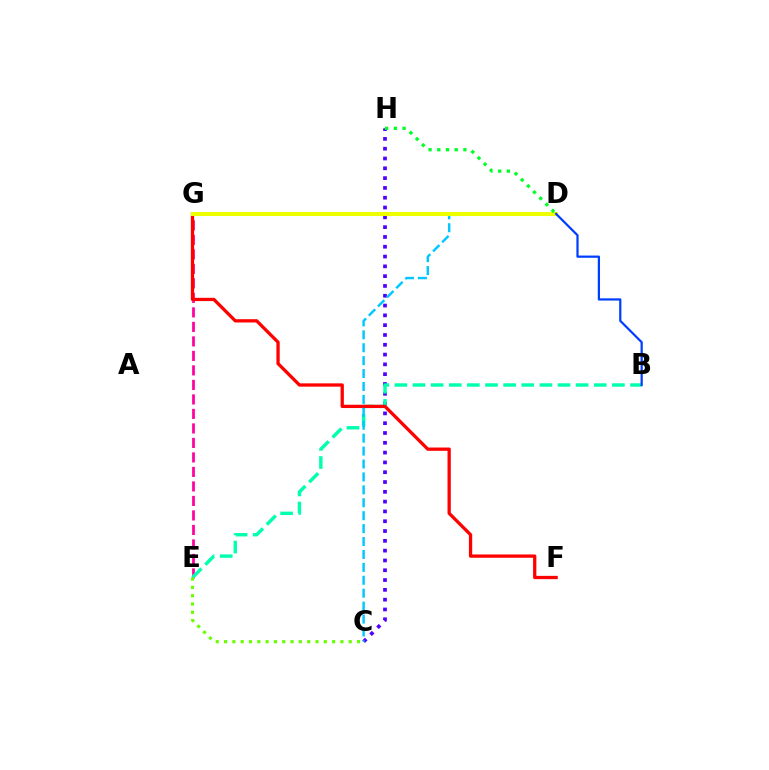{('C', 'H'): [{'color': '#4f00ff', 'line_style': 'dotted', 'thickness': 2.66}], ('E', 'G'): [{'color': '#ff00a0', 'line_style': 'dashed', 'thickness': 1.97}], ('B', 'E'): [{'color': '#00ffaf', 'line_style': 'dashed', 'thickness': 2.46}], ('F', 'G'): [{'color': '#ff0000', 'line_style': 'solid', 'thickness': 2.36}], ('C', 'D'): [{'color': '#00c7ff', 'line_style': 'dashed', 'thickness': 1.76}], ('D', 'G'): [{'color': '#d600ff', 'line_style': 'dashed', 'thickness': 2.72}, {'color': '#ff8800', 'line_style': 'solid', 'thickness': 1.71}, {'color': '#eeff00', 'line_style': 'solid', 'thickness': 2.9}], ('D', 'H'): [{'color': '#00ff27', 'line_style': 'dotted', 'thickness': 2.37}], ('C', 'E'): [{'color': '#66ff00', 'line_style': 'dotted', 'thickness': 2.26}], ('B', 'D'): [{'color': '#003fff', 'line_style': 'solid', 'thickness': 1.61}]}